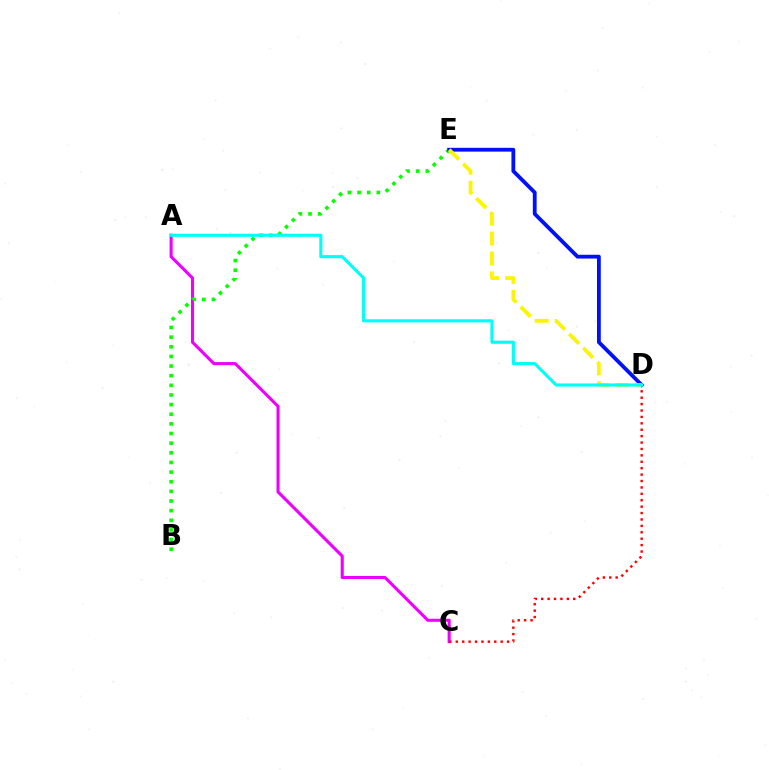{('A', 'C'): [{'color': '#ee00ff', 'line_style': 'solid', 'thickness': 2.22}], ('B', 'E'): [{'color': '#08ff00', 'line_style': 'dotted', 'thickness': 2.62}], ('D', 'E'): [{'color': '#0010ff', 'line_style': 'solid', 'thickness': 2.74}, {'color': '#fcf500', 'line_style': 'dashed', 'thickness': 2.71}], ('C', 'D'): [{'color': '#ff0000', 'line_style': 'dotted', 'thickness': 1.74}], ('A', 'D'): [{'color': '#00fff6', 'line_style': 'solid', 'thickness': 2.24}]}